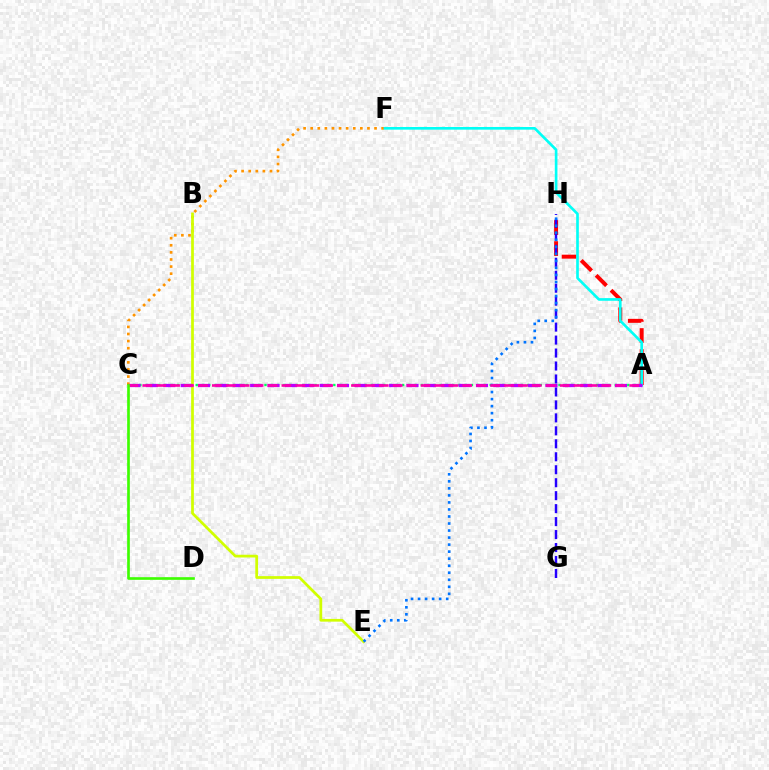{('A', 'C'): [{'color': '#00ff5c', 'line_style': 'dotted', 'thickness': 1.7}, {'color': '#b900ff', 'line_style': 'dashed', 'thickness': 2.36}, {'color': '#ff00ac', 'line_style': 'dashed', 'thickness': 1.89}], ('C', 'F'): [{'color': '#ff9400', 'line_style': 'dotted', 'thickness': 1.93}], ('A', 'H'): [{'color': '#ff0000', 'line_style': 'dashed', 'thickness': 2.86}], ('B', 'E'): [{'color': '#d1ff00', 'line_style': 'solid', 'thickness': 1.97}], ('A', 'F'): [{'color': '#00fff6', 'line_style': 'solid', 'thickness': 1.91}], ('G', 'H'): [{'color': '#2500ff', 'line_style': 'dashed', 'thickness': 1.76}], ('E', 'H'): [{'color': '#0074ff', 'line_style': 'dotted', 'thickness': 1.91}], ('C', 'D'): [{'color': '#3dff00', 'line_style': 'solid', 'thickness': 1.92}]}